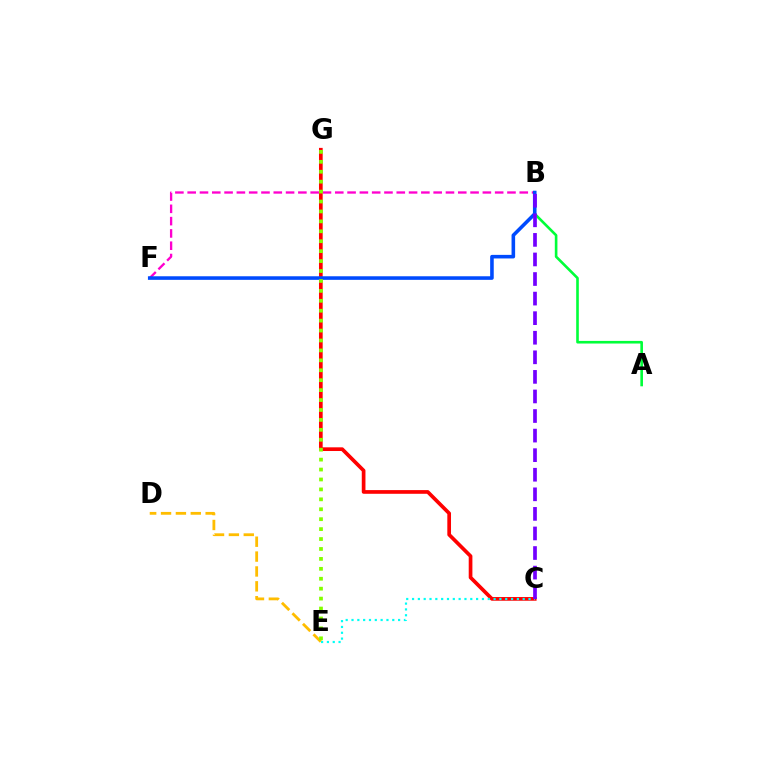{('C', 'G'): [{'color': '#ff0000', 'line_style': 'solid', 'thickness': 2.66}], ('D', 'E'): [{'color': '#ffbd00', 'line_style': 'dashed', 'thickness': 2.02}], ('B', 'F'): [{'color': '#ff00cf', 'line_style': 'dashed', 'thickness': 1.67}, {'color': '#004bff', 'line_style': 'solid', 'thickness': 2.58}], ('A', 'B'): [{'color': '#00ff39', 'line_style': 'solid', 'thickness': 1.89}], ('E', 'G'): [{'color': '#84ff00', 'line_style': 'dotted', 'thickness': 2.7}], ('C', 'E'): [{'color': '#00fff6', 'line_style': 'dotted', 'thickness': 1.58}], ('B', 'C'): [{'color': '#7200ff', 'line_style': 'dashed', 'thickness': 2.66}]}